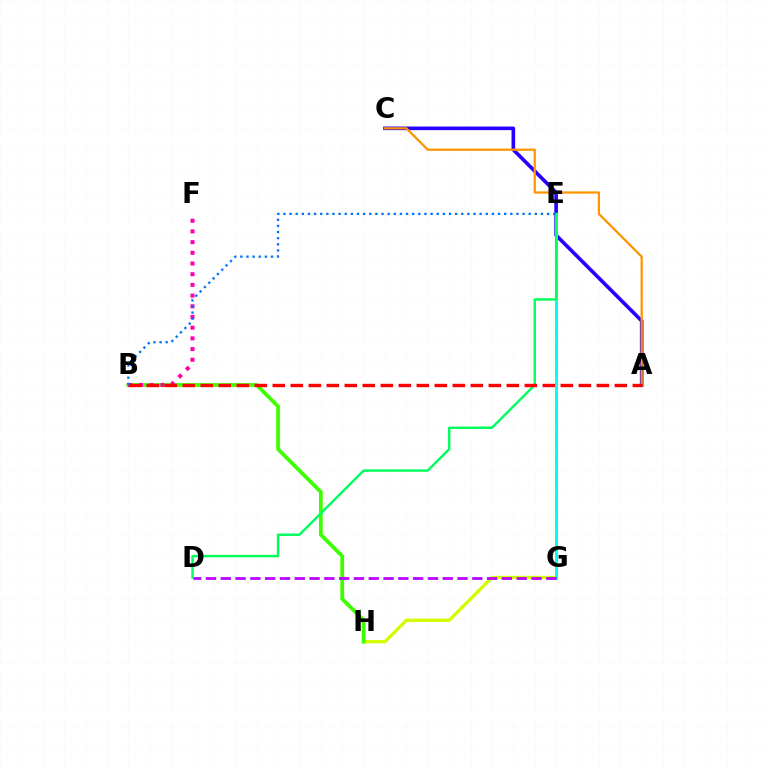{('A', 'C'): [{'color': '#2500ff', 'line_style': 'solid', 'thickness': 2.6}, {'color': '#ff9400', 'line_style': 'solid', 'thickness': 1.62}], ('G', 'H'): [{'color': '#d1ff00', 'line_style': 'solid', 'thickness': 2.4}], ('E', 'G'): [{'color': '#00fff6', 'line_style': 'solid', 'thickness': 2.13}], ('B', 'H'): [{'color': '#3dff00', 'line_style': 'solid', 'thickness': 2.71}], ('B', 'F'): [{'color': '#ff00ac', 'line_style': 'dotted', 'thickness': 2.91}], ('D', 'E'): [{'color': '#00ff5c', 'line_style': 'solid', 'thickness': 1.75}], ('D', 'G'): [{'color': '#b900ff', 'line_style': 'dashed', 'thickness': 2.01}], ('A', 'B'): [{'color': '#ff0000', 'line_style': 'dashed', 'thickness': 2.45}], ('B', 'E'): [{'color': '#0074ff', 'line_style': 'dotted', 'thickness': 1.67}]}